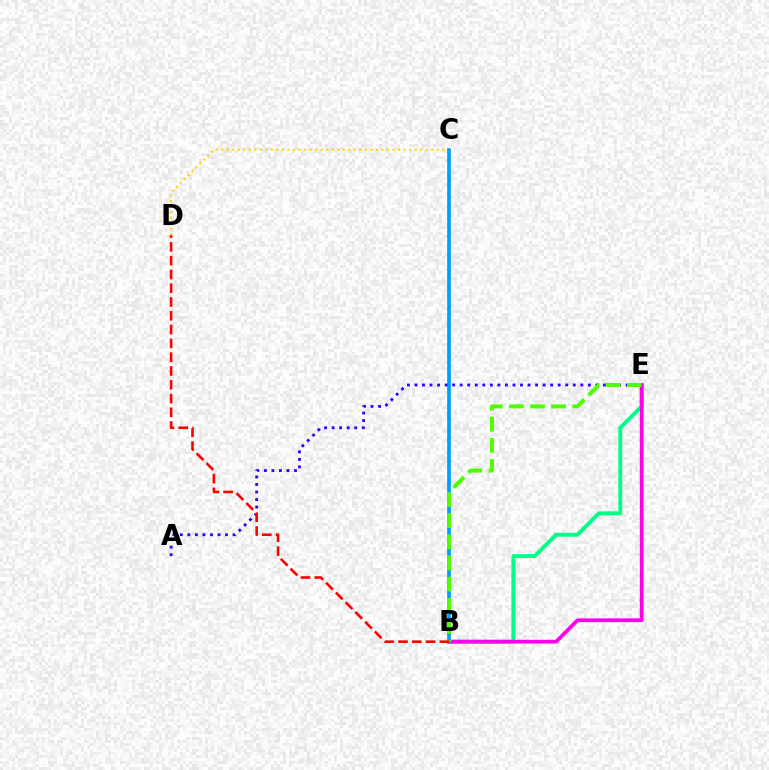{('B', 'E'): [{'color': '#00ff86', 'line_style': 'solid', 'thickness': 2.79}, {'color': '#ff00ed', 'line_style': 'solid', 'thickness': 2.68}, {'color': '#4fff00', 'line_style': 'dashed', 'thickness': 2.87}], ('C', 'D'): [{'color': '#ffd500', 'line_style': 'dotted', 'thickness': 1.5}], ('B', 'C'): [{'color': '#009eff', 'line_style': 'solid', 'thickness': 2.65}], ('A', 'E'): [{'color': '#3700ff', 'line_style': 'dotted', 'thickness': 2.05}], ('B', 'D'): [{'color': '#ff0000', 'line_style': 'dashed', 'thickness': 1.87}]}